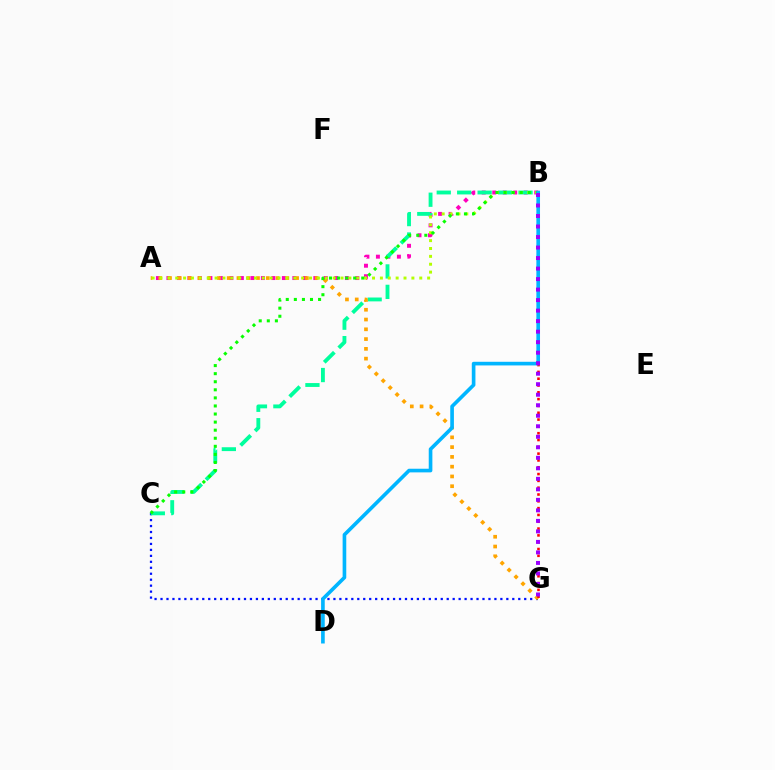{('A', 'B'): [{'color': '#ff00bd', 'line_style': 'dotted', 'thickness': 2.85}, {'color': '#b3ff00', 'line_style': 'dotted', 'thickness': 2.14}], ('C', 'G'): [{'color': '#0010ff', 'line_style': 'dotted', 'thickness': 1.62}], ('B', 'C'): [{'color': '#00ff9d', 'line_style': 'dashed', 'thickness': 2.78}, {'color': '#08ff00', 'line_style': 'dotted', 'thickness': 2.19}], ('A', 'G'): [{'color': '#ffa500', 'line_style': 'dotted', 'thickness': 2.66}], ('B', 'G'): [{'color': '#ff0000', 'line_style': 'dotted', 'thickness': 1.85}, {'color': '#9b00ff', 'line_style': 'dotted', 'thickness': 2.86}], ('B', 'D'): [{'color': '#00b5ff', 'line_style': 'solid', 'thickness': 2.62}]}